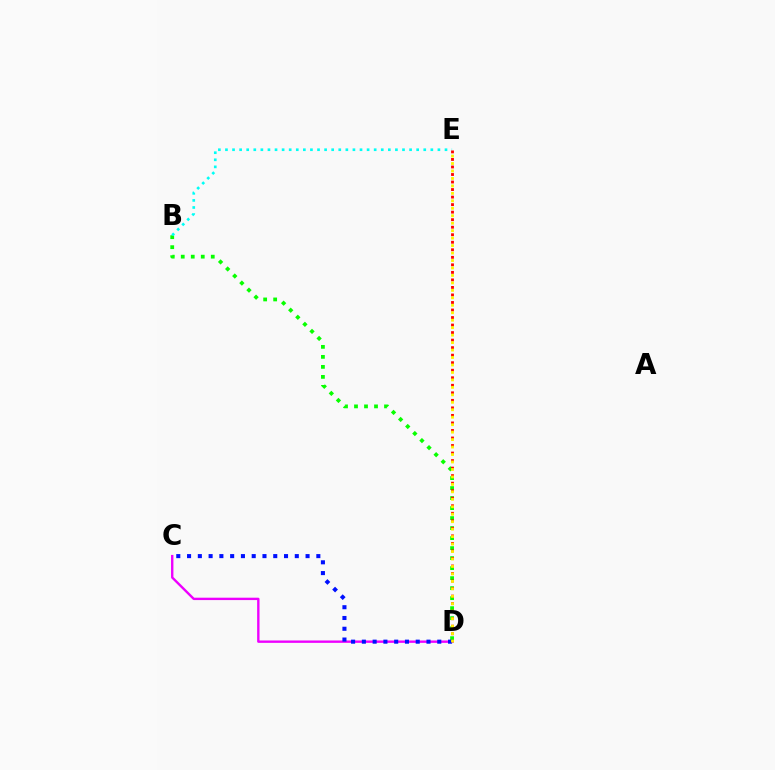{('B', 'D'): [{'color': '#08ff00', 'line_style': 'dotted', 'thickness': 2.72}], ('B', 'E'): [{'color': '#00fff6', 'line_style': 'dotted', 'thickness': 1.92}], ('D', 'E'): [{'color': '#ff0000', 'line_style': 'dotted', 'thickness': 2.05}, {'color': '#fcf500', 'line_style': 'dotted', 'thickness': 2.03}], ('C', 'D'): [{'color': '#ee00ff', 'line_style': 'solid', 'thickness': 1.71}, {'color': '#0010ff', 'line_style': 'dotted', 'thickness': 2.93}]}